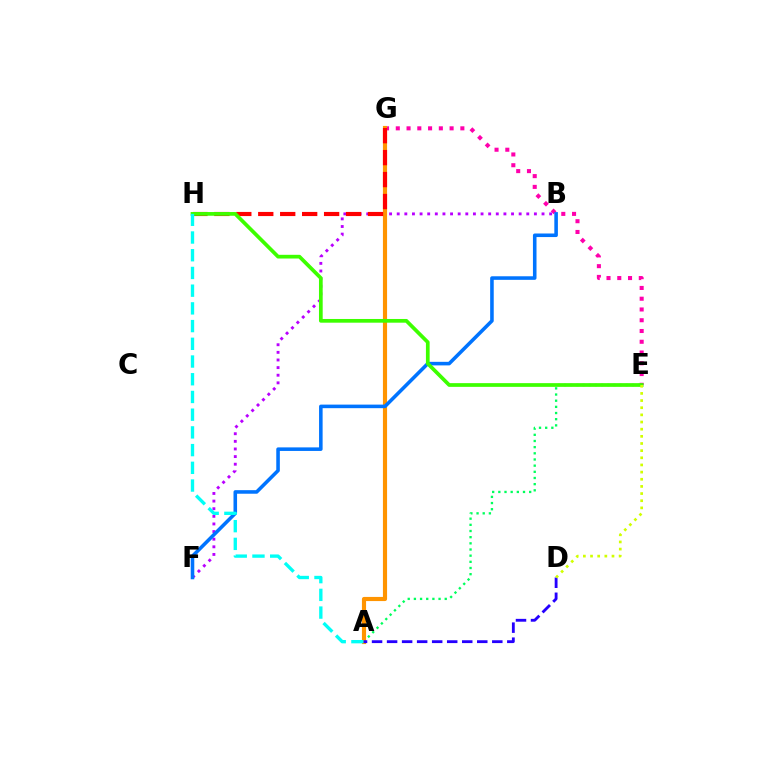{('A', 'E'): [{'color': '#00ff5c', 'line_style': 'dotted', 'thickness': 1.68}], ('E', 'G'): [{'color': '#ff00ac', 'line_style': 'dotted', 'thickness': 2.92}], ('B', 'F'): [{'color': '#b900ff', 'line_style': 'dotted', 'thickness': 2.07}, {'color': '#0074ff', 'line_style': 'solid', 'thickness': 2.57}], ('A', 'G'): [{'color': '#ff9400', 'line_style': 'solid', 'thickness': 2.99}], ('G', 'H'): [{'color': '#ff0000', 'line_style': 'dashed', 'thickness': 2.98}], ('E', 'H'): [{'color': '#3dff00', 'line_style': 'solid', 'thickness': 2.67}], ('A', 'H'): [{'color': '#00fff6', 'line_style': 'dashed', 'thickness': 2.41}], ('A', 'D'): [{'color': '#2500ff', 'line_style': 'dashed', 'thickness': 2.04}], ('D', 'E'): [{'color': '#d1ff00', 'line_style': 'dotted', 'thickness': 1.94}]}